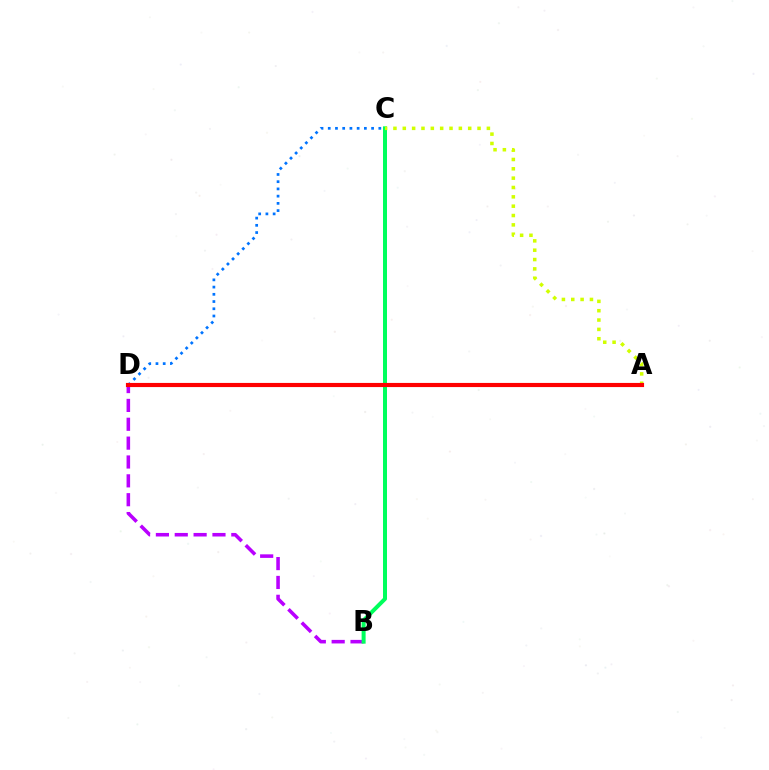{('B', 'D'): [{'color': '#b900ff', 'line_style': 'dashed', 'thickness': 2.56}], ('B', 'C'): [{'color': '#00ff5c', 'line_style': 'solid', 'thickness': 2.88}], ('A', 'C'): [{'color': '#d1ff00', 'line_style': 'dotted', 'thickness': 2.54}], ('C', 'D'): [{'color': '#0074ff', 'line_style': 'dotted', 'thickness': 1.96}], ('A', 'D'): [{'color': '#ff0000', 'line_style': 'solid', 'thickness': 2.98}]}